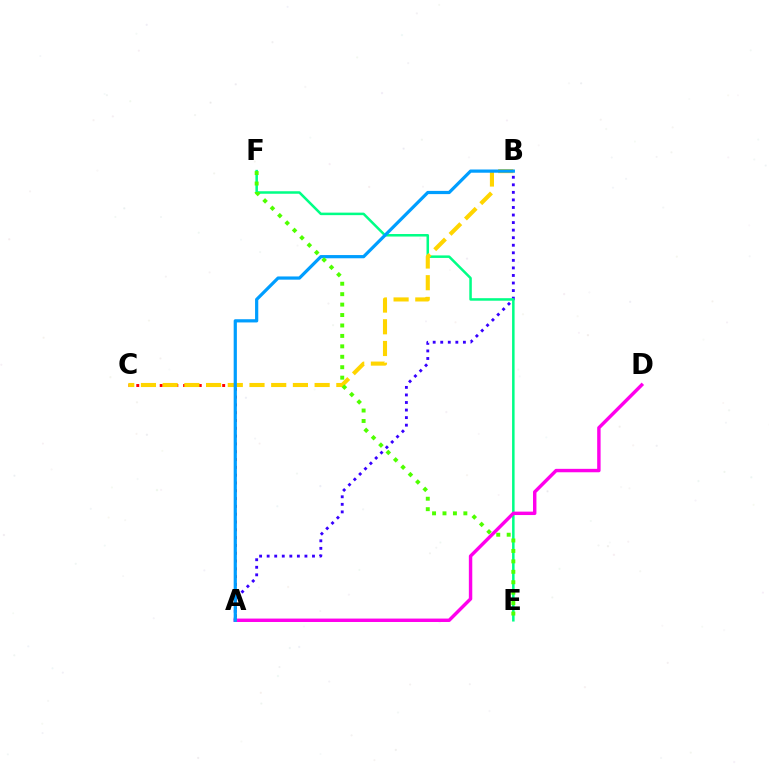{('A', 'B'): [{'color': '#3700ff', 'line_style': 'dotted', 'thickness': 2.05}, {'color': '#009eff', 'line_style': 'solid', 'thickness': 2.31}], ('A', 'C'): [{'color': '#ff0000', 'line_style': 'dotted', 'thickness': 2.12}], ('E', 'F'): [{'color': '#00ff86', 'line_style': 'solid', 'thickness': 1.81}, {'color': '#4fff00', 'line_style': 'dotted', 'thickness': 2.84}], ('B', 'C'): [{'color': '#ffd500', 'line_style': 'dashed', 'thickness': 2.95}], ('A', 'D'): [{'color': '#ff00ed', 'line_style': 'solid', 'thickness': 2.47}]}